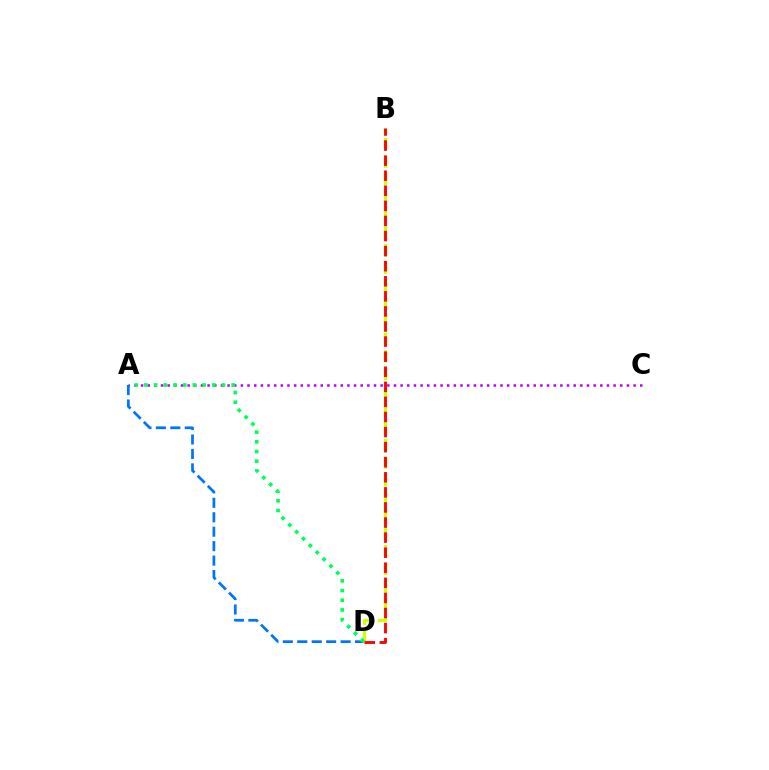{('A', 'C'): [{'color': '#b900ff', 'line_style': 'dotted', 'thickness': 1.81}], ('B', 'D'): [{'color': '#d1ff00', 'line_style': 'dashed', 'thickness': 2.4}, {'color': '#ff0000', 'line_style': 'dashed', 'thickness': 2.05}], ('A', 'D'): [{'color': '#0074ff', 'line_style': 'dashed', 'thickness': 1.96}, {'color': '#00ff5c', 'line_style': 'dotted', 'thickness': 2.63}]}